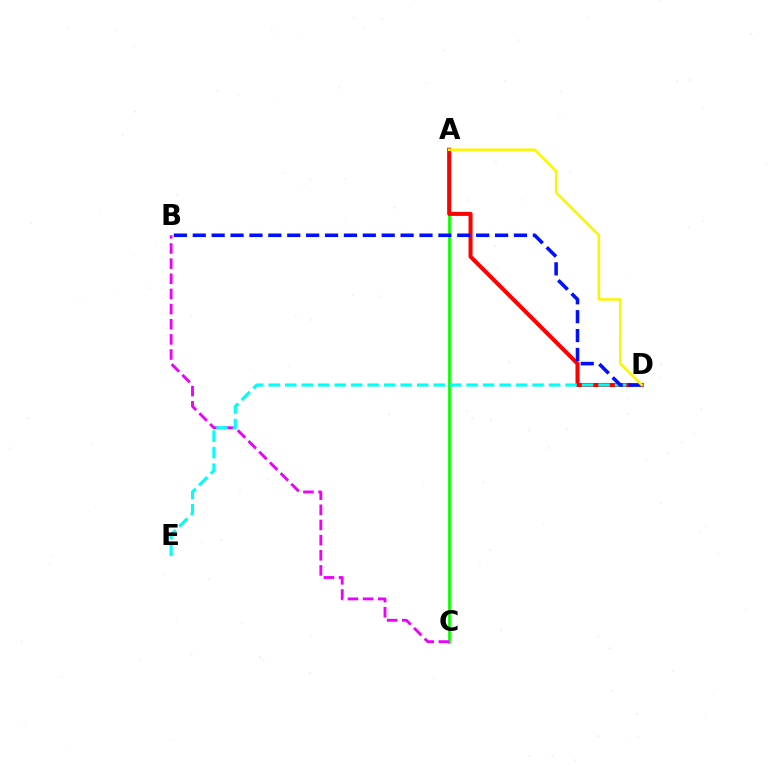{('A', 'C'): [{'color': '#08ff00', 'line_style': 'solid', 'thickness': 1.98}], ('A', 'D'): [{'color': '#ff0000', 'line_style': 'solid', 'thickness': 2.9}, {'color': '#fcf500', 'line_style': 'solid', 'thickness': 1.79}], ('B', 'C'): [{'color': '#ee00ff', 'line_style': 'dashed', 'thickness': 2.06}], ('D', 'E'): [{'color': '#00fff6', 'line_style': 'dashed', 'thickness': 2.24}], ('B', 'D'): [{'color': '#0010ff', 'line_style': 'dashed', 'thickness': 2.57}]}